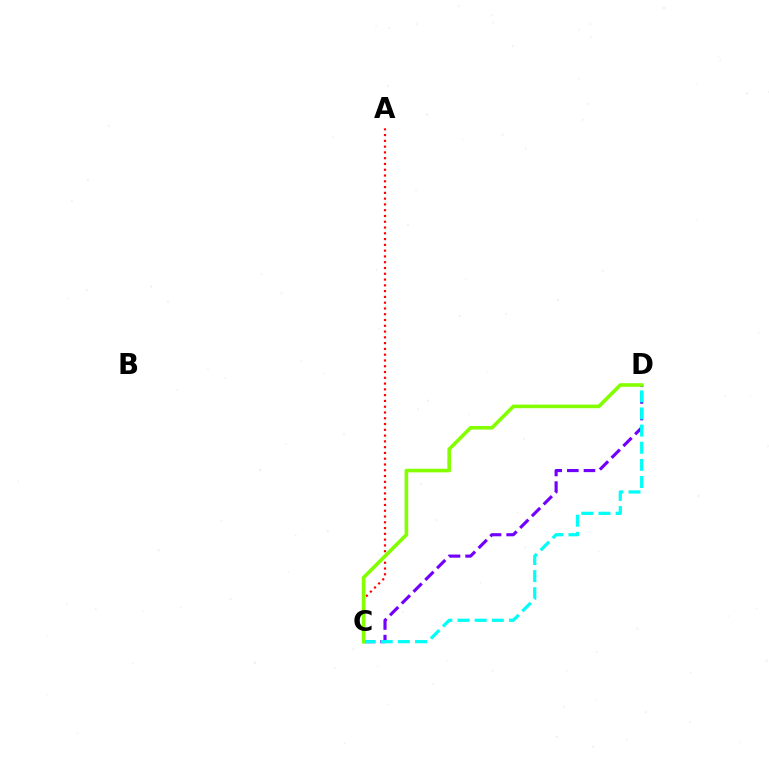{('C', 'D'): [{'color': '#7200ff', 'line_style': 'dashed', 'thickness': 2.26}, {'color': '#00fff6', 'line_style': 'dashed', 'thickness': 2.33}, {'color': '#84ff00', 'line_style': 'solid', 'thickness': 2.6}], ('A', 'C'): [{'color': '#ff0000', 'line_style': 'dotted', 'thickness': 1.57}]}